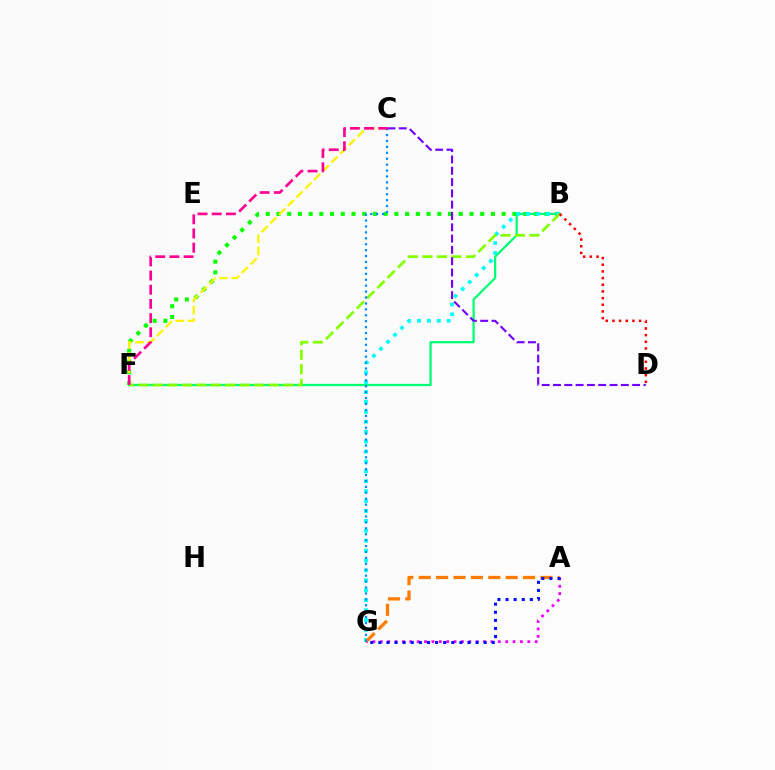{('B', 'F'): [{'color': '#08ff00', 'line_style': 'dotted', 'thickness': 2.91}, {'color': '#00ff74', 'line_style': 'solid', 'thickness': 1.62}, {'color': '#84ff00', 'line_style': 'dashed', 'thickness': 1.97}], ('A', 'G'): [{'color': '#ee00ff', 'line_style': 'dotted', 'thickness': 2.0}, {'color': '#ff7c00', 'line_style': 'dashed', 'thickness': 2.36}, {'color': '#0010ff', 'line_style': 'dotted', 'thickness': 2.2}], ('B', 'G'): [{'color': '#00fff6', 'line_style': 'dotted', 'thickness': 2.69}], ('C', 'F'): [{'color': '#fcf500', 'line_style': 'dashed', 'thickness': 1.67}, {'color': '#ff0094', 'line_style': 'dashed', 'thickness': 1.93}], ('C', 'G'): [{'color': '#008cff', 'line_style': 'dotted', 'thickness': 1.61}], ('C', 'D'): [{'color': '#7200ff', 'line_style': 'dashed', 'thickness': 1.54}], ('B', 'D'): [{'color': '#ff0000', 'line_style': 'dotted', 'thickness': 1.81}]}